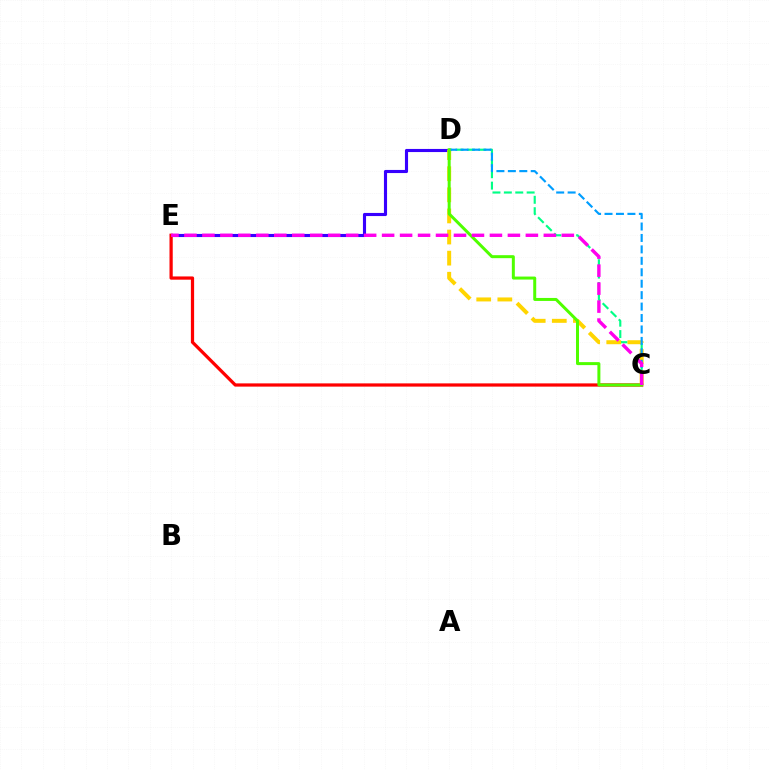{('D', 'E'): [{'color': '#3700ff', 'line_style': 'solid', 'thickness': 2.24}], ('C', 'E'): [{'color': '#ff0000', 'line_style': 'solid', 'thickness': 2.33}, {'color': '#ff00ed', 'line_style': 'dashed', 'thickness': 2.44}], ('C', 'D'): [{'color': '#00ff86', 'line_style': 'dashed', 'thickness': 1.55}, {'color': '#ffd500', 'line_style': 'dashed', 'thickness': 2.87}, {'color': '#009eff', 'line_style': 'dashed', 'thickness': 1.55}, {'color': '#4fff00', 'line_style': 'solid', 'thickness': 2.15}]}